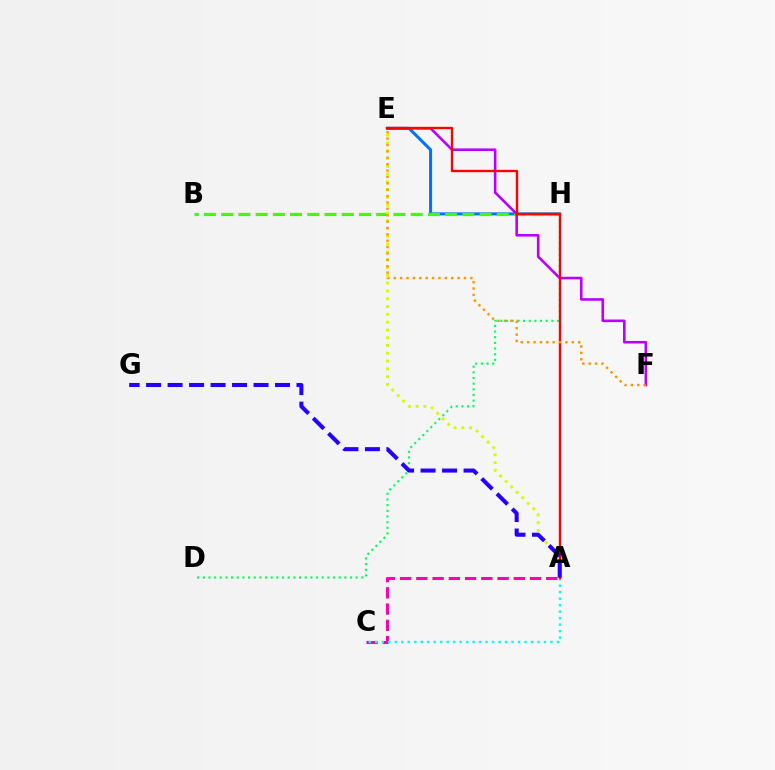{('E', 'H'): [{'color': '#0074ff', 'line_style': 'solid', 'thickness': 2.19}], ('A', 'C'): [{'color': '#ff00ac', 'line_style': 'dashed', 'thickness': 2.21}, {'color': '#00fff6', 'line_style': 'dotted', 'thickness': 1.76}], ('B', 'H'): [{'color': '#3dff00', 'line_style': 'dashed', 'thickness': 2.34}], ('D', 'H'): [{'color': '#00ff5c', 'line_style': 'dotted', 'thickness': 1.54}], ('A', 'E'): [{'color': '#d1ff00', 'line_style': 'dotted', 'thickness': 2.12}, {'color': '#ff0000', 'line_style': 'solid', 'thickness': 1.7}], ('E', 'F'): [{'color': '#b900ff', 'line_style': 'solid', 'thickness': 1.86}, {'color': '#ff9400', 'line_style': 'dotted', 'thickness': 1.73}], ('A', 'G'): [{'color': '#2500ff', 'line_style': 'dashed', 'thickness': 2.92}]}